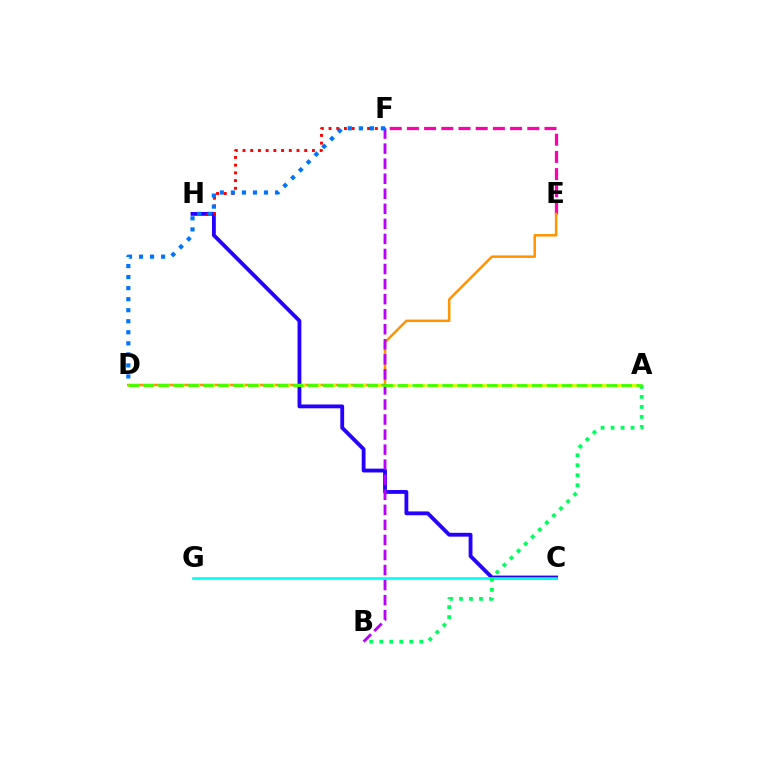{('C', 'H'): [{'color': '#2500ff', 'line_style': 'solid', 'thickness': 2.76}], ('E', 'F'): [{'color': '#ff00ac', 'line_style': 'dashed', 'thickness': 2.34}], ('D', 'E'): [{'color': '#ff9400', 'line_style': 'solid', 'thickness': 1.81}], ('C', 'G'): [{'color': '#00fff6', 'line_style': 'solid', 'thickness': 1.91}], ('F', 'H'): [{'color': '#ff0000', 'line_style': 'dotted', 'thickness': 2.1}], ('A', 'D'): [{'color': '#d1ff00', 'line_style': 'dashed', 'thickness': 2.06}, {'color': '#3dff00', 'line_style': 'dashed', 'thickness': 2.03}], ('B', 'F'): [{'color': '#b900ff', 'line_style': 'dashed', 'thickness': 2.04}], ('A', 'B'): [{'color': '#00ff5c', 'line_style': 'dotted', 'thickness': 2.72}], ('D', 'F'): [{'color': '#0074ff', 'line_style': 'dotted', 'thickness': 3.0}]}